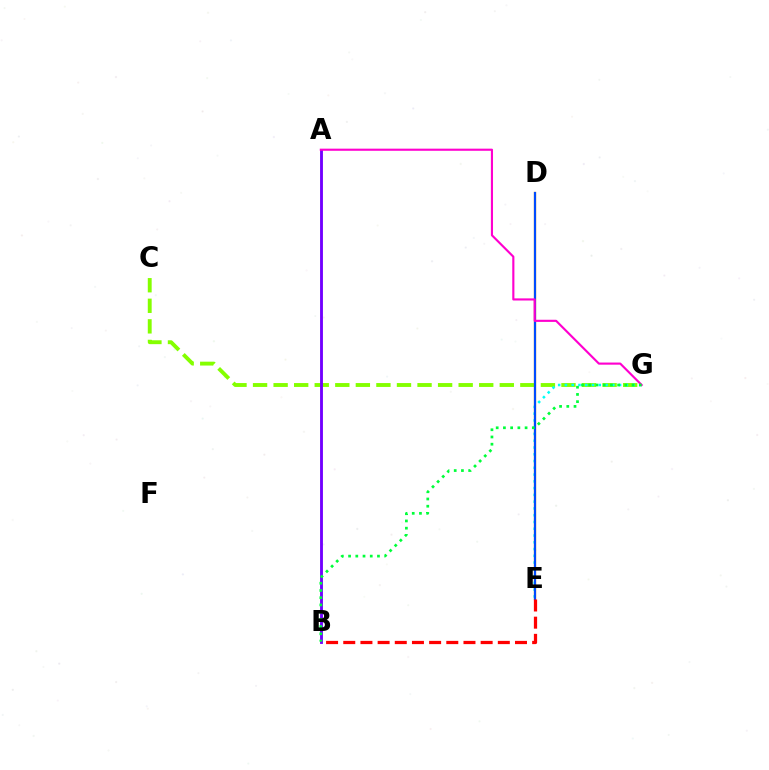{('C', 'G'): [{'color': '#84ff00', 'line_style': 'dashed', 'thickness': 2.79}], ('D', 'E'): [{'color': '#ffbd00', 'line_style': 'solid', 'thickness': 1.66}, {'color': '#004bff', 'line_style': 'solid', 'thickness': 1.57}], ('E', 'G'): [{'color': '#00fff6', 'line_style': 'dotted', 'thickness': 1.84}], ('A', 'B'): [{'color': '#7200ff', 'line_style': 'solid', 'thickness': 2.06}], ('A', 'G'): [{'color': '#ff00cf', 'line_style': 'solid', 'thickness': 1.54}], ('B', 'E'): [{'color': '#ff0000', 'line_style': 'dashed', 'thickness': 2.33}], ('B', 'G'): [{'color': '#00ff39', 'line_style': 'dotted', 'thickness': 1.96}]}